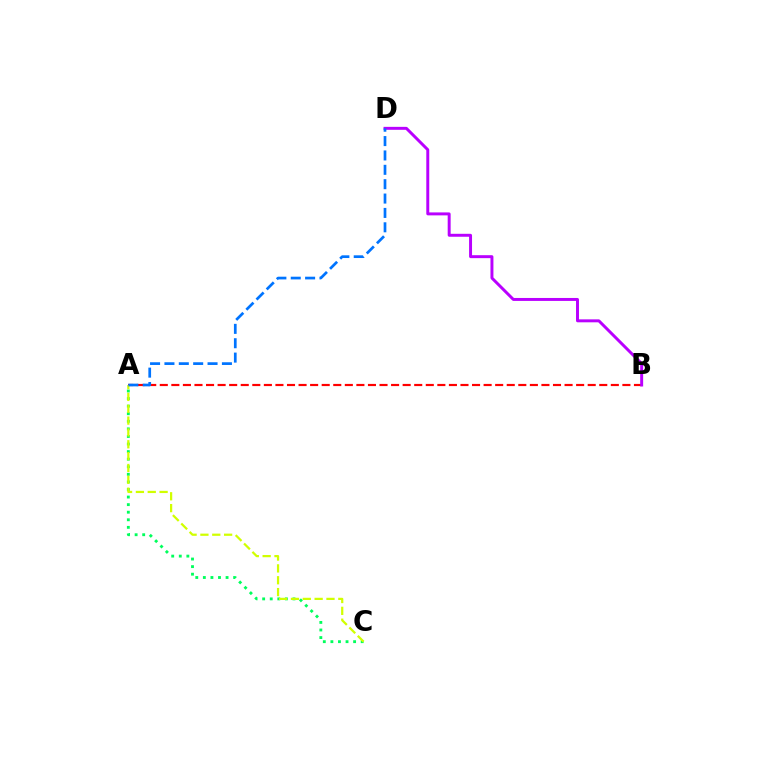{('A', 'B'): [{'color': '#ff0000', 'line_style': 'dashed', 'thickness': 1.57}], ('B', 'D'): [{'color': '#b900ff', 'line_style': 'solid', 'thickness': 2.13}], ('A', 'C'): [{'color': '#00ff5c', 'line_style': 'dotted', 'thickness': 2.06}, {'color': '#d1ff00', 'line_style': 'dashed', 'thickness': 1.61}], ('A', 'D'): [{'color': '#0074ff', 'line_style': 'dashed', 'thickness': 1.95}]}